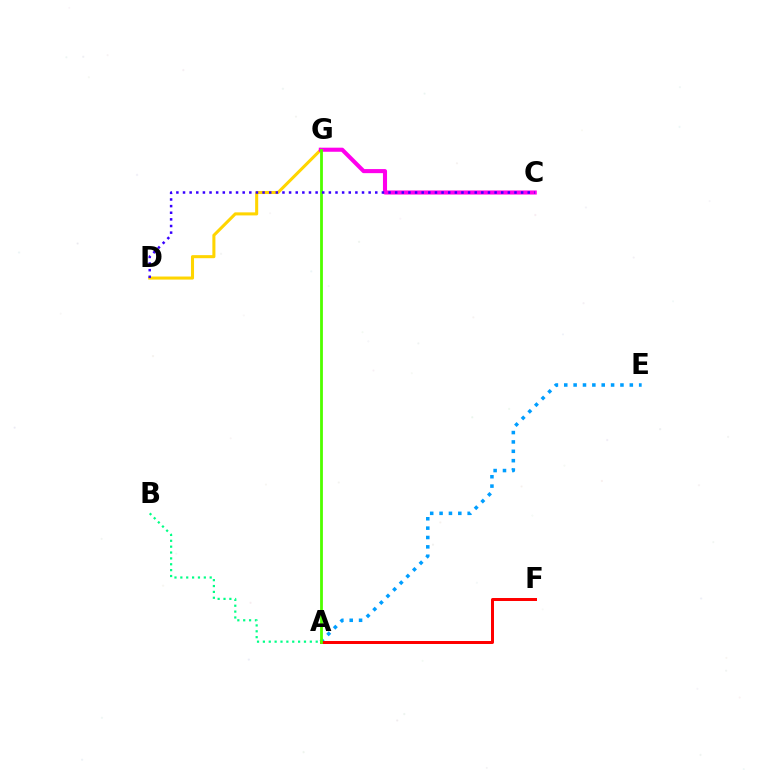{('A', 'B'): [{'color': '#00ff86', 'line_style': 'dotted', 'thickness': 1.59}], ('D', 'G'): [{'color': '#ffd500', 'line_style': 'solid', 'thickness': 2.2}], ('A', 'E'): [{'color': '#009eff', 'line_style': 'dotted', 'thickness': 2.54}], ('C', 'G'): [{'color': '#ff00ed', 'line_style': 'solid', 'thickness': 2.94}], ('A', 'F'): [{'color': '#ff0000', 'line_style': 'solid', 'thickness': 2.15}], ('A', 'G'): [{'color': '#4fff00', 'line_style': 'solid', 'thickness': 2.02}], ('C', 'D'): [{'color': '#3700ff', 'line_style': 'dotted', 'thickness': 1.8}]}